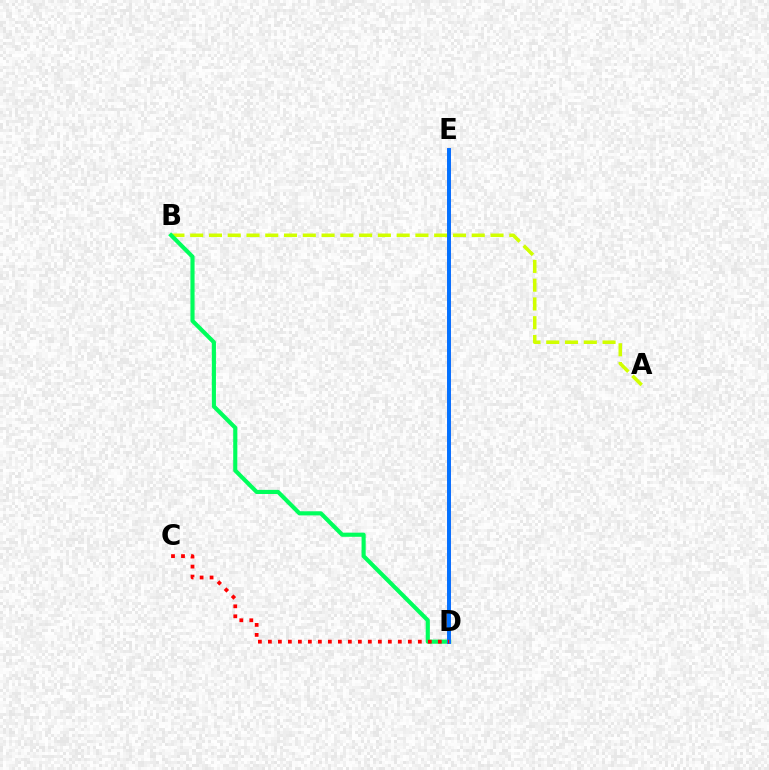{('A', 'B'): [{'color': '#d1ff00', 'line_style': 'dashed', 'thickness': 2.55}], ('B', 'D'): [{'color': '#00ff5c', 'line_style': 'solid', 'thickness': 2.97}], ('D', 'E'): [{'color': '#b900ff', 'line_style': 'solid', 'thickness': 2.57}, {'color': '#0074ff', 'line_style': 'solid', 'thickness': 2.79}], ('C', 'D'): [{'color': '#ff0000', 'line_style': 'dotted', 'thickness': 2.72}]}